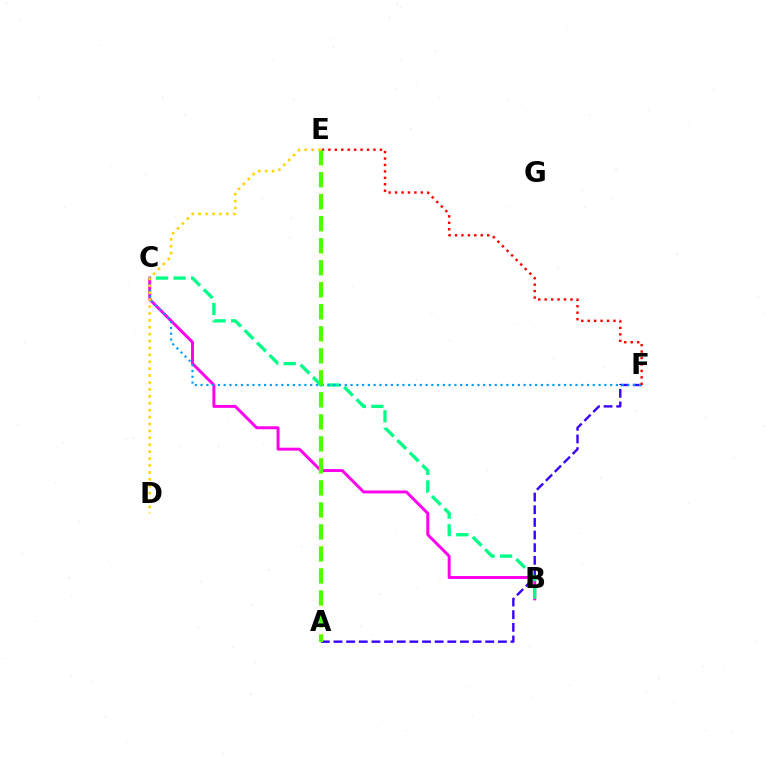{('B', 'C'): [{'color': '#ff00ed', 'line_style': 'solid', 'thickness': 2.12}, {'color': '#00ff86', 'line_style': 'dashed', 'thickness': 2.39}], ('A', 'F'): [{'color': '#3700ff', 'line_style': 'dashed', 'thickness': 1.72}], ('C', 'F'): [{'color': '#009eff', 'line_style': 'dotted', 'thickness': 1.57}], ('E', 'F'): [{'color': '#ff0000', 'line_style': 'dotted', 'thickness': 1.75}], ('A', 'E'): [{'color': '#4fff00', 'line_style': 'dashed', 'thickness': 2.99}], ('D', 'E'): [{'color': '#ffd500', 'line_style': 'dotted', 'thickness': 1.88}]}